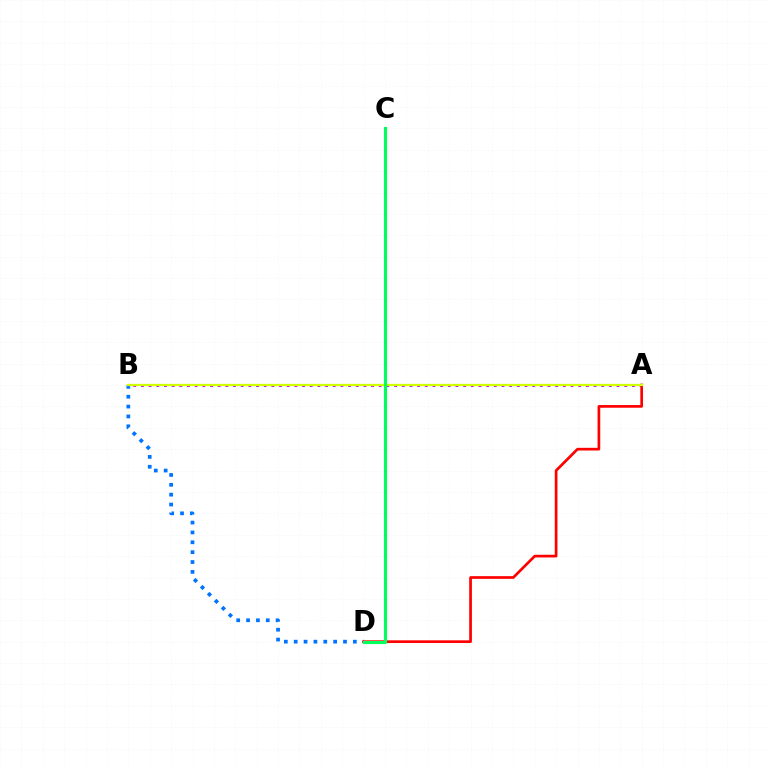{('A', 'B'): [{'color': '#b900ff', 'line_style': 'dotted', 'thickness': 2.08}, {'color': '#d1ff00', 'line_style': 'solid', 'thickness': 1.64}], ('B', 'D'): [{'color': '#0074ff', 'line_style': 'dotted', 'thickness': 2.68}], ('A', 'D'): [{'color': '#ff0000', 'line_style': 'solid', 'thickness': 1.94}], ('C', 'D'): [{'color': '#00ff5c', 'line_style': 'solid', 'thickness': 2.26}]}